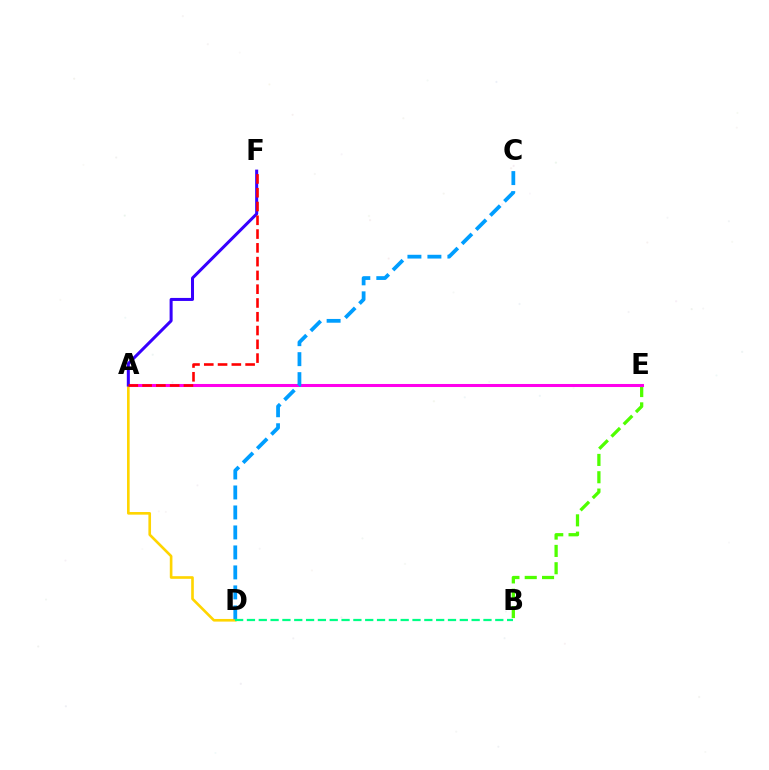{('B', 'E'): [{'color': '#4fff00', 'line_style': 'dashed', 'thickness': 2.35}], ('A', 'E'): [{'color': '#ff00ed', 'line_style': 'solid', 'thickness': 2.2}], ('A', 'D'): [{'color': '#ffd500', 'line_style': 'solid', 'thickness': 1.9}], ('C', 'D'): [{'color': '#009eff', 'line_style': 'dashed', 'thickness': 2.72}], ('B', 'D'): [{'color': '#00ff86', 'line_style': 'dashed', 'thickness': 1.61}], ('A', 'F'): [{'color': '#3700ff', 'line_style': 'solid', 'thickness': 2.18}, {'color': '#ff0000', 'line_style': 'dashed', 'thickness': 1.87}]}